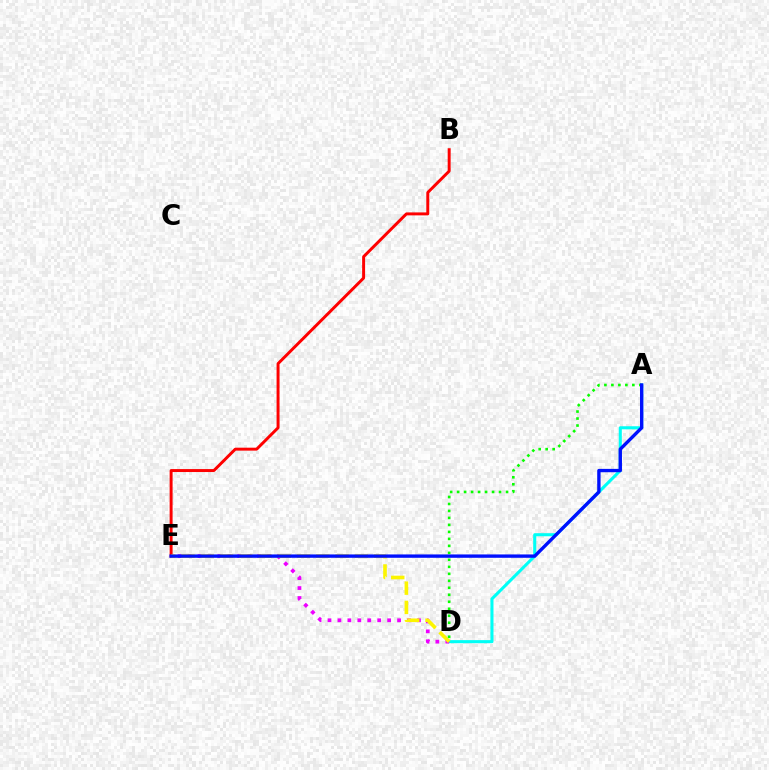{('A', 'D'): [{'color': '#00fff6', 'line_style': 'solid', 'thickness': 2.21}, {'color': '#08ff00', 'line_style': 'dotted', 'thickness': 1.9}], ('D', 'E'): [{'color': '#ee00ff', 'line_style': 'dotted', 'thickness': 2.7}, {'color': '#fcf500', 'line_style': 'dashed', 'thickness': 2.62}], ('B', 'E'): [{'color': '#ff0000', 'line_style': 'solid', 'thickness': 2.13}], ('A', 'E'): [{'color': '#0010ff', 'line_style': 'solid', 'thickness': 2.41}]}